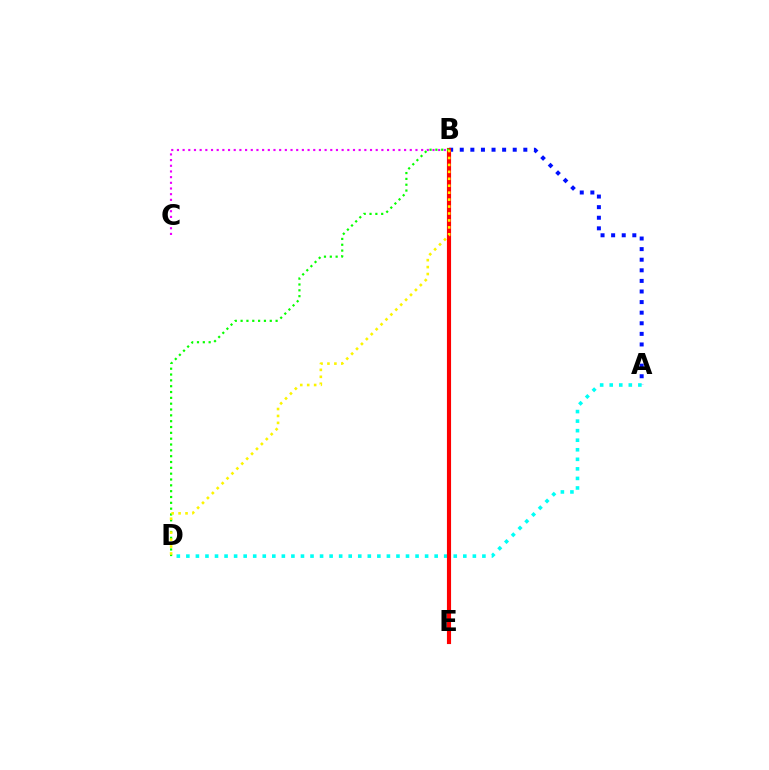{('B', 'C'): [{'color': '#ee00ff', 'line_style': 'dotted', 'thickness': 1.54}], ('A', 'B'): [{'color': '#0010ff', 'line_style': 'dotted', 'thickness': 2.88}], ('A', 'D'): [{'color': '#00fff6', 'line_style': 'dotted', 'thickness': 2.59}], ('B', 'E'): [{'color': '#ff0000', 'line_style': 'solid', 'thickness': 2.97}], ('B', 'D'): [{'color': '#08ff00', 'line_style': 'dotted', 'thickness': 1.58}, {'color': '#fcf500', 'line_style': 'dotted', 'thickness': 1.89}]}